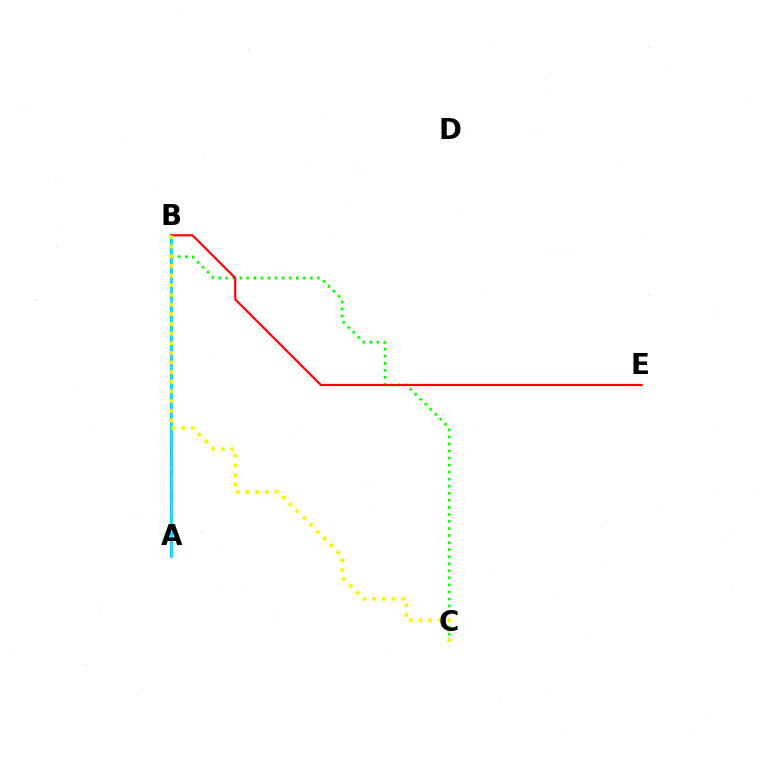{('A', 'B'): [{'color': '#ee00ff', 'line_style': 'solid', 'thickness': 2.01}, {'color': '#0010ff', 'line_style': 'dashed', 'thickness': 1.52}, {'color': '#00fff6', 'line_style': 'solid', 'thickness': 1.83}], ('B', 'C'): [{'color': '#08ff00', 'line_style': 'dotted', 'thickness': 1.91}, {'color': '#fcf500', 'line_style': 'dotted', 'thickness': 2.63}], ('B', 'E'): [{'color': '#ff0000', 'line_style': 'solid', 'thickness': 1.57}]}